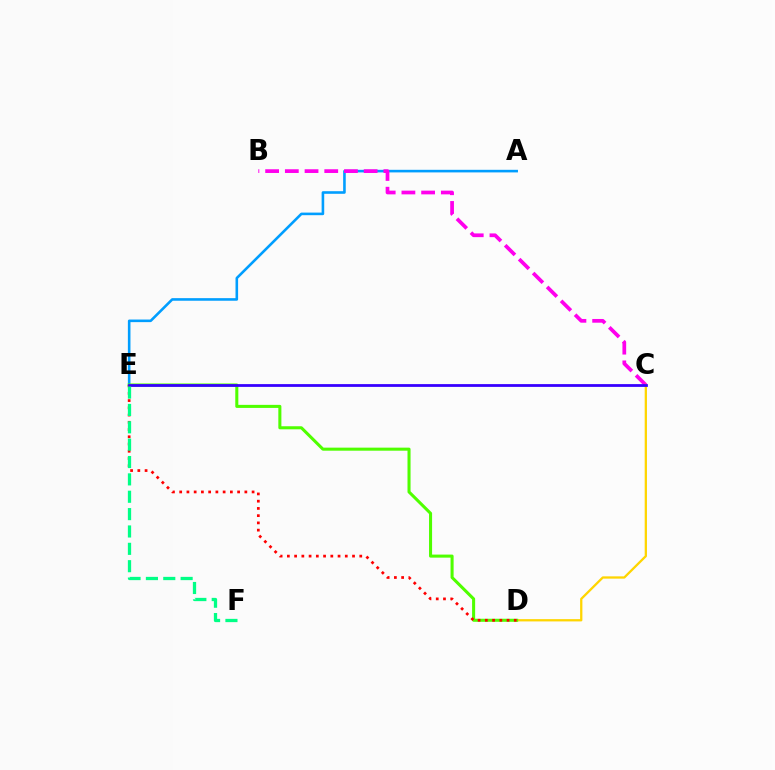{('A', 'E'): [{'color': '#009eff', 'line_style': 'solid', 'thickness': 1.87}], ('B', 'C'): [{'color': '#ff00ed', 'line_style': 'dashed', 'thickness': 2.68}], ('C', 'D'): [{'color': '#ffd500', 'line_style': 'solid', 'thickness': 1.64}], ('D', 'E'): [{'color': '#4fff00', 'line_style': 'solid', 'thickness': 2.2}, {'color': '#ff0000', 'line_style': 'dotted', 'thickness': 1.97}], ('C', 'E'): [{'color': '#3700ff', 'line_style': 'solid', 'thickness': 2.0}], ('E', 'F'): [{'color': '#00ff86', 'line_style': 'dashed', 'thickness': 2.36}]}